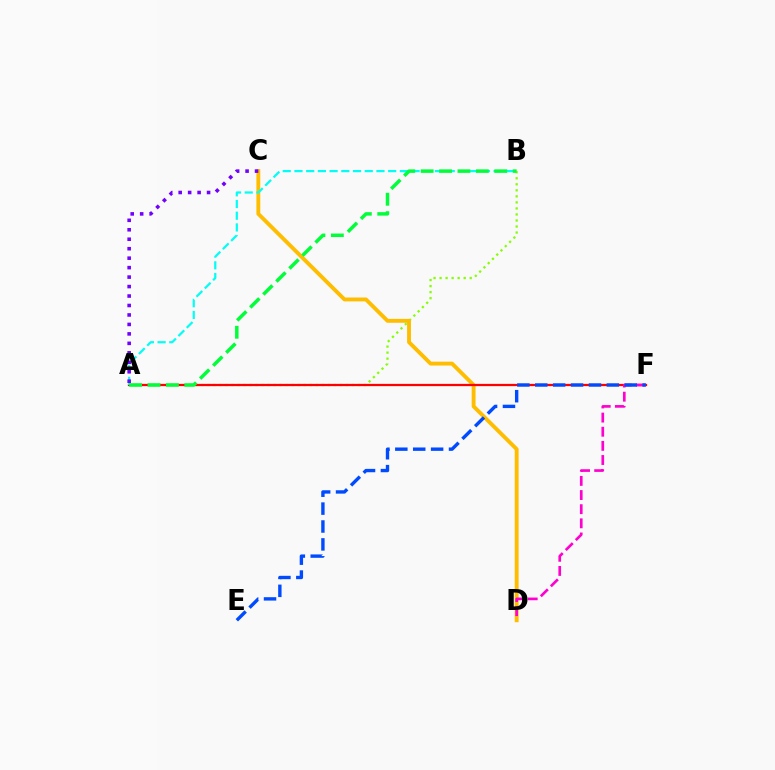{('A', 'B'): [{'color': '#84ff00', 'line_style': 'dotted', 'thickness': 1.64}, {'color': '#00fff6', 'line_style': 'dashed', 'thickness': 1.59}, {'color': '#00ff39', 'line_style': 'dashed', 'thickness': 2.5}], ('C', 'D'): [{'color': '#ffbd00', 'line_style': 'solid', 'thickness': 2.79}], ('A', 'F'): [{'color': '#ff0000', 'line_style': 'solid', 'thickness': 1.62}], ('A', 'C'): [{'color': '#7200ff', 'line_style': 'dotted', 'thickness': 2.57}], ('D', 'F'): [{'color': '#ff00cf', 'line_style': 'dashed', 'thickness': 1.92}], ('E', 'F'): [{'color': '#004bff', 'line_style': 'dashed', 'thickness': 2.43}]}